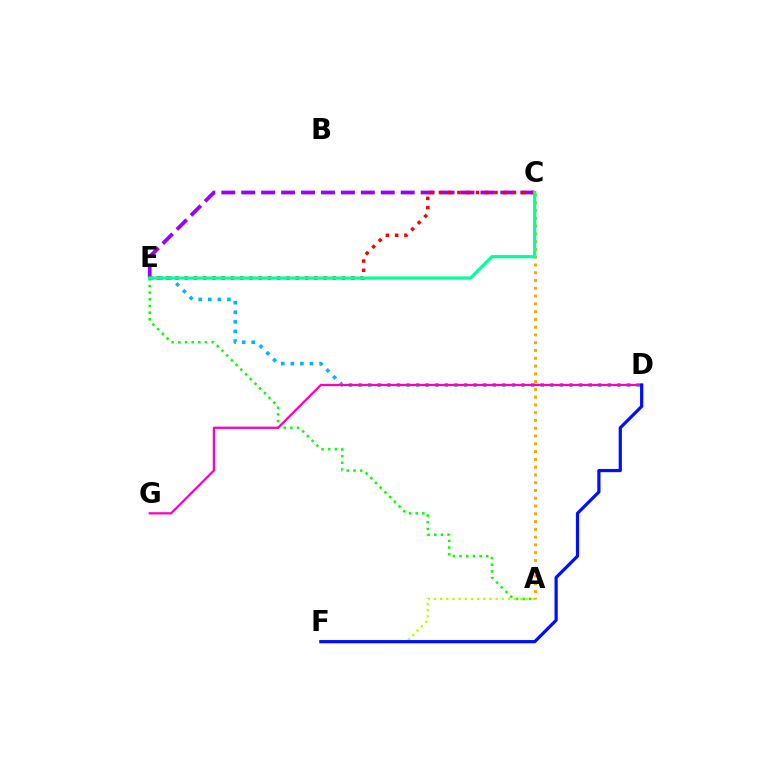{('C', 'E'): [{'color': '#9b00ff', 'line_style': 'dashed', 'thickness': 2.71}, {'color': '#ff0000', 'line_style': 'dotted', 'thickness': 2.51}, {'color': '#00ff9d', 'line_style': 'solid', 'thickness': 2.31}], ('A', 'E'): [{'color': '#08ff00', 'line_style': 'dotted', 'thickness': 1.81}], ('D', 'E'): [{'color': '#00b5ff', 'line_style': 'dotted', 'thickness': 2.6}], ('A', 'F'): [{'color': '#b3ff00', 'line_style': 'dotted', 'thickness': 1.67}], ('A', 'C'): [{'color': '#ffa500', 'line_style': 'dotted', 'thickness': 2.11}], ('D', 'G'): [{'color': '#ff00bd', 'line_style': 'solid', 'thickness': 1.63}], ('D', 'F'): [{'color': '#0010ff', 'line_style': 'solid', 'thickness': 2.31}]}